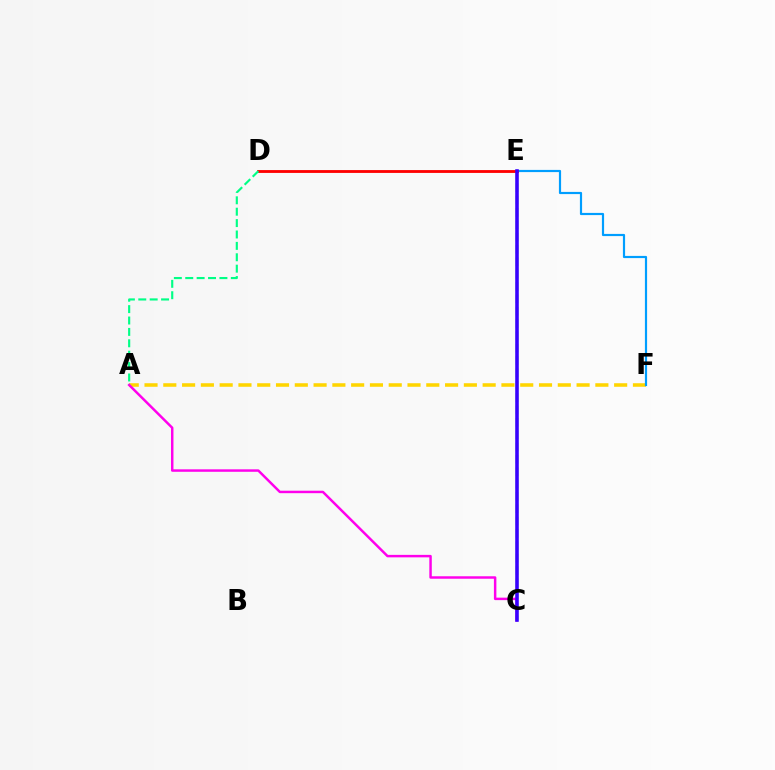{('A', 'F'): [{'color': '#ffd500', 'line_style': 'dashed', 'thickness': 2.55}], ('C', 'E'): [{'color': '#4fff00', 'line_style': 'dashed', 'thickness': 1.68}, {'color': '#3700ff', 'line_style': 'solid', 'thickness': 2.57}], ('E', 'F'): [{'color': '#009eff', 'line_style': 'solid', 'thickness': 1.58}], ('D', 'E'): [{'color': '#ff0000', 'line_style': 'solid', 'thickness': 2.04}], ('A', 'C'): [{'color': '#ff00ed', 'line_style': 'solid', 'thickness': 1.78}], ('A', 'D'): [{'color': '#00ff86', 'line_style': 'dashed', 'thickness': 1.55}]}